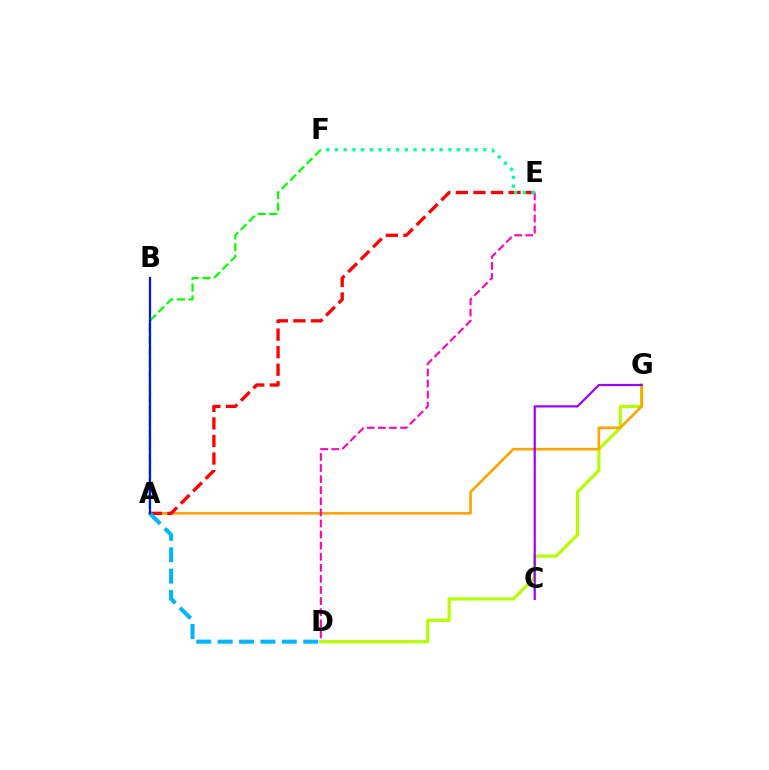{('D', 'G'): [{'color': '#b3ff00', 'line_style': 'solid', 'thickness': 2.29}], ('A', 'G'): [{'color': '#ffa500', 'line_style': 'solid', 'thickness': 1.9}], ('A', 'E'): [{'color': '#ff0000', 'line_style': 'dashed', 'thickness': 2.38}], ('D', 'E'): [{'color': '#ff00bd', 'line_style': 'dashed', 'thickness': 1.51}], ('A', 'F'): [{'color': '#08ff00', 'line_style': 'dashed', 'thickness': 1.6}], ('E', 'F'): [{'color': '#00ff9d', 'line_style': 'dotted', 'thickness': 2.37}], ('C', 'G'): [{'color': '#9b00ff', 'line_style': 'solid', 'thickness': 1.58}], ('A', 'D'): [{'color': '#00b5ff', 'line_style': 'dashed', 'thickness': 2.91}], ('A', 'B'): [{'color': '#0010ff', 'line_style': 'solid', 'thickness': 1.61}]}